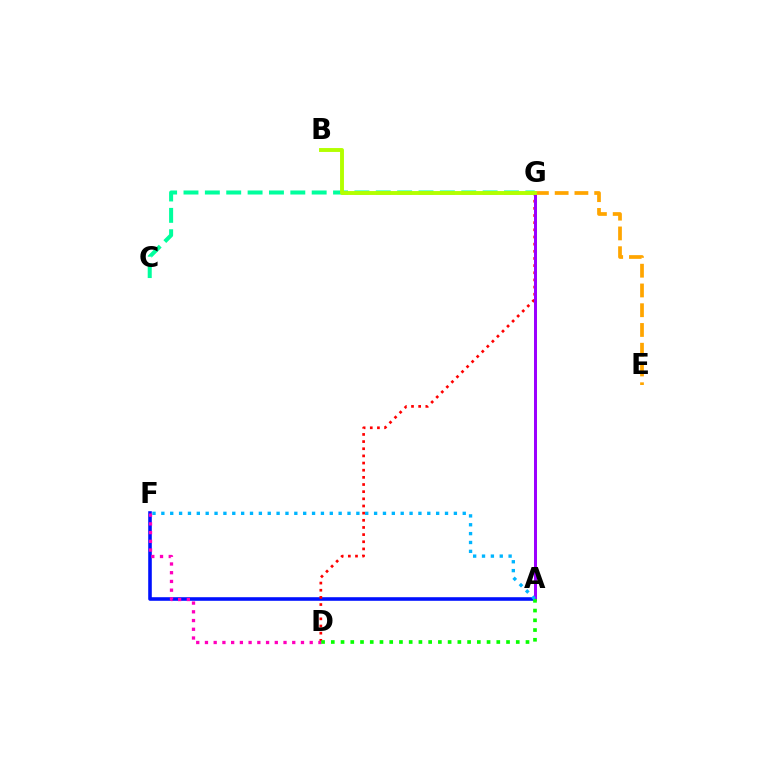{('A', 'F'): [{'color': '#0010ff', 'line_style': 'solid', 'thickness': 2.58}, {'color': '#00b5ff', 'line_style': 'dotted', 'thickness': 2.41}], ('D', 'G'): [{'color': '#ff0000', 'line_style': 'dotted', 'thickness': 1.94}], ('D', 'F'): [{'color': '#ff00bd', 'line_style': 'dotted', 'thickness': 2.37}], ('A', 'G'): [{'color': '#9b00ff', 'line_style': 'solid', 'thickness': 2.17}], ('C', 'G'): [{'color': '#00ff9d', 'line_style': 'dashed', 'thickness': 2.9}], ('A', 'D'): [{'color': '#08ff00', 'line_style': 'dotted', 'thickness': 2.64}], ('E', 'G'): [{'color': '#ffa500', 'line_style': 'dashed', 'thickness': 2.68}], ('B', 'G'): [{'color': '#b3ff00', 'line_style': 'solid', 'thickness': 2.8}]}